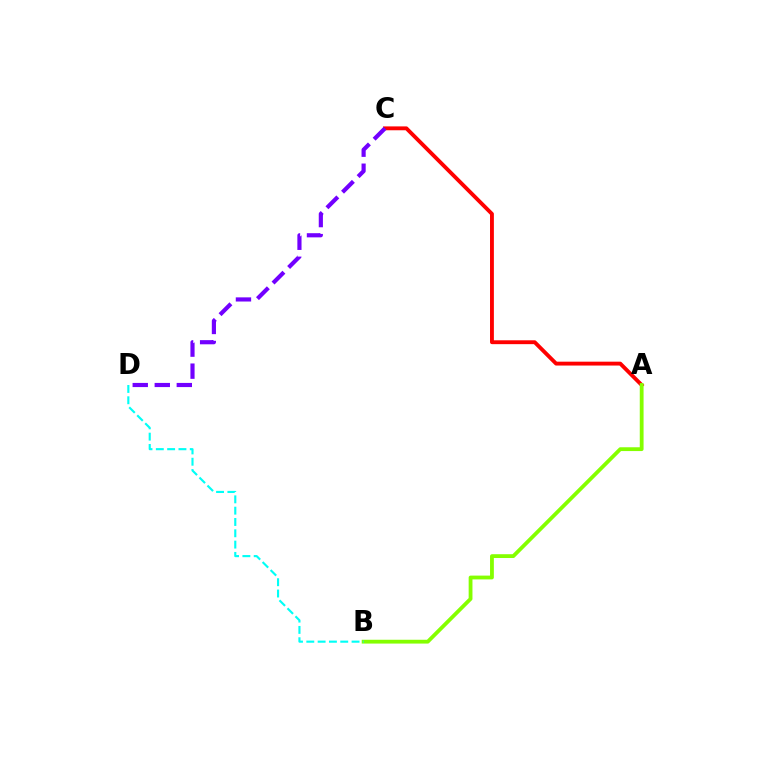{('A', 'C'): [{'color': '#ff0000', 'line_style': 'solid', 'thickness': 2.78}], ('C', 'D'): [{'color': '#7200ff', 'line_style': 'dashed', 'thickness': 2.99}], ('A', 'B'): [{'color': '#84ff00', 'line_style': 'solid', 'thickness': 2.74}], ('B', 'D'): [{'color': '#00fff6', 'line_style': 'dashed', 'thickness': 1.54}]}